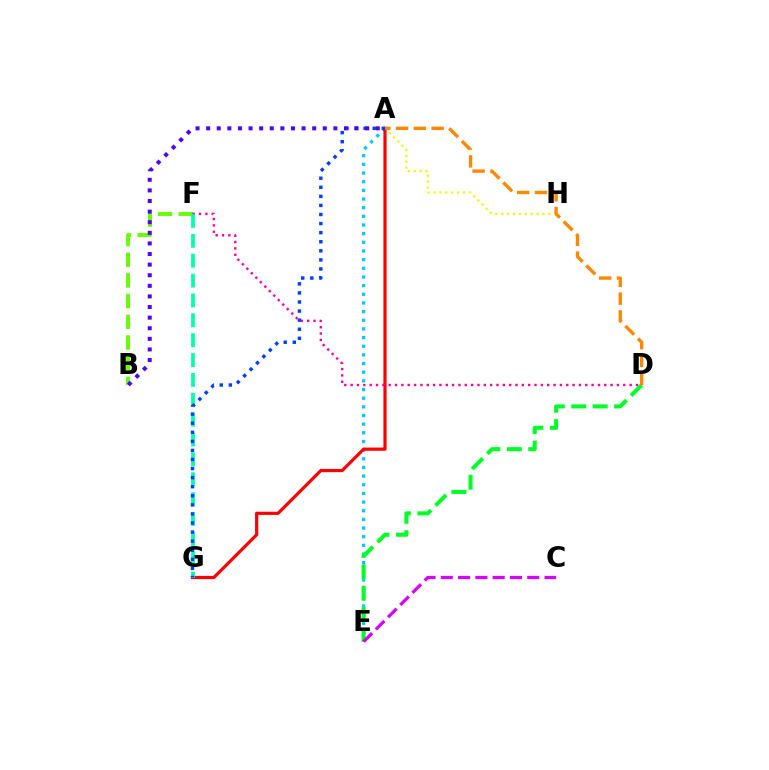{('B', 'F'): [{'color': '#66ff00', 'line_style': 'dashed', 'thickness': 2.81}], ('A', 'E'): [{'color': '#00c7ff', 'line_style': 'dotted', 'thickness': 2.35}], ('A', 'H'): [{'color': '#eeff00', 'line_style': 'dotted', 'thickness': 1.6}], ('A', 'G'): [{'color': '#ff0000', 'line_style': 'solid', 'thickness': 2.3}, {'color': '#003fff', 'line_style': 'dotted', 'thickness': 2.47}], ('D', 'F'): [{'color': '#ff00a0', 'line_style': 'dotted', 'thickness': 1.72}], ('D', 'E'): [{'color': '#00ff27', 'line_style': 'dashed', 'thickness': 2.91}], ('C', 'E'): [{'color': '#d600ff', 'line_style': 'dashed', 'thickness': 2.35}], ('F', 'G'): [{'color': '#00ffaf', 'line_style': 'dashed', 'thickness': 2.7}], ('A', 'B'): [{'color': '#4f00ff', 'line_style': 'dotted', 'thickness': 2.88}], ('A', 'D'): [{'color': '#ff8800', 'line_style': 'dashed', 'thickness': 2.42}]}